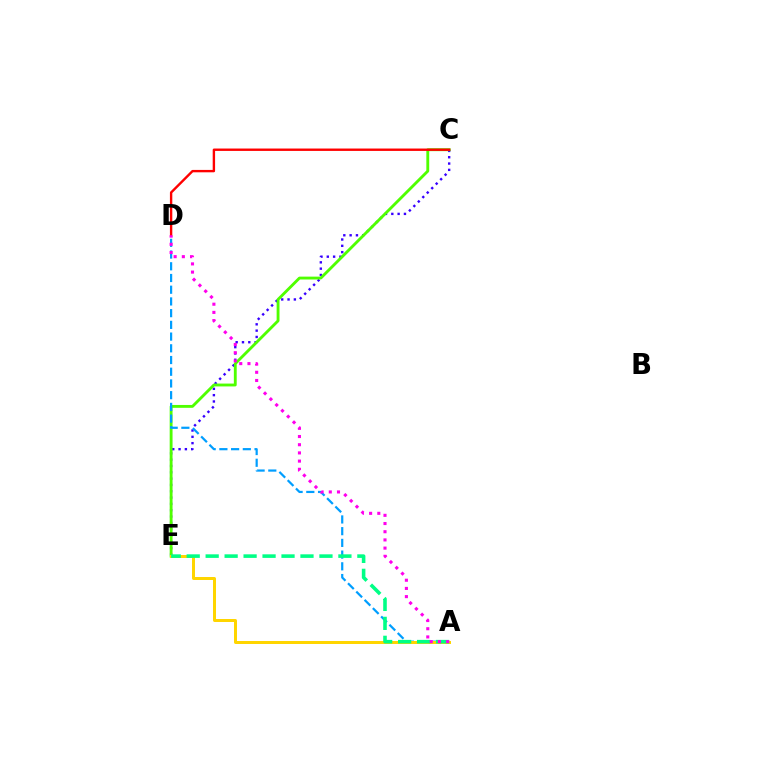{('C', 'E'): [{'color': '#3700ff', 'line_style': 'dotted', 'thickness': 1.72}, {'color': '#4fff00', 'line_style': 'solid', 'thickness': 2.06}], ('A', 'D'): [{'color': '#009eff', 'line_style': 'dashed', 'thickness': 1.59}, {'color': '#ff00ed', 'line_style': 'dotted', 'thickness': 2.23}], ('C', 'D'): [{'color': '#ff0000', 'line_style': 'solid', 'thickness': 1.72}], ('A', 'E'): [{'color': '#ffd500', 'line_style': 'solid', 'thickness': 2.16}, {'color': '#00ff86', 'line_style': 'dashed', 'thickness': 2.58}]}